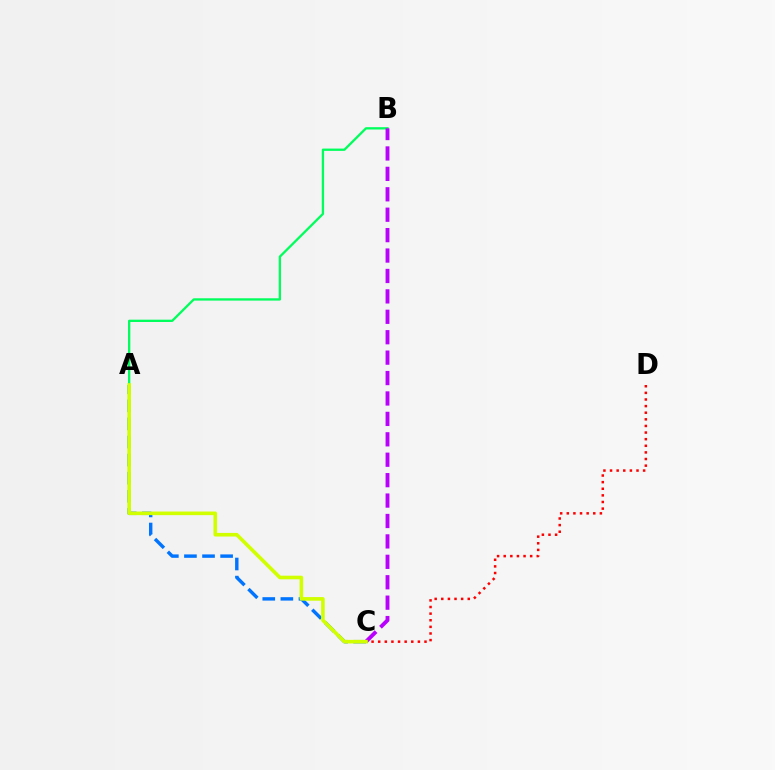{('A', 'B'): [{'color': '#00ff5c', 'line_style': 'solid', 'thickness': 1.67}], ('C', 'D'): [{'color': '#ff0000', 'line_style': 'dotted', 'thickness': 1.8}], ('A', 'C'): [{'color': '#0074ff', 'line_style': 'dashed', 'thickness': 2.46}, {'color': '#d1ff00', 'line_style': 'solid', 'thickness': 2.6}], ('B', 'C'): [{'color': '#b900ff', 'line_style': 'dashed', 'thickness': 2.77}]}